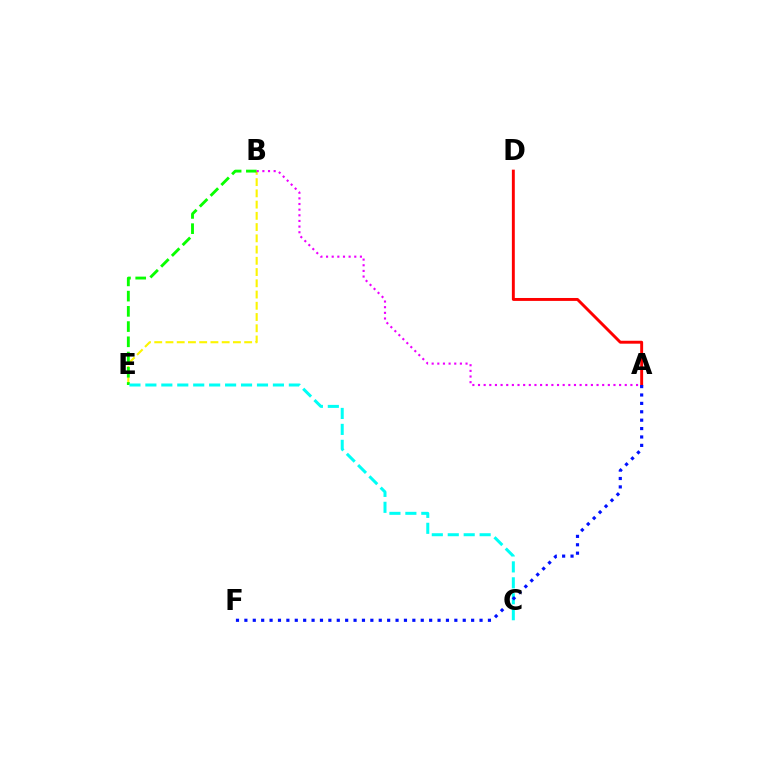{('B', 'E'): [{'color': '#fcf500', 'line_style': 'dashed', 'thickness': 1.53}, {'color': '#08ff00', 'line_style': 'dashed', 'thickness': 2.07}], ('A', 'D'): [{'color': '#ff0000', 'line_style': 'solid', 'thickness': 2.1}], ('C', 'E'): [{'color': '#00fff6', 'line_style': 'dashed', 'thickness': 2.17}], ('A', 'B'): [{'color': '#ee00ff', 'line_style': 'dotted', 'thickness': 1.53}], ('A', 'F'): [{'color': '#0010ff', 'line_style': 'dotted', 'thickness': 2.28}]}